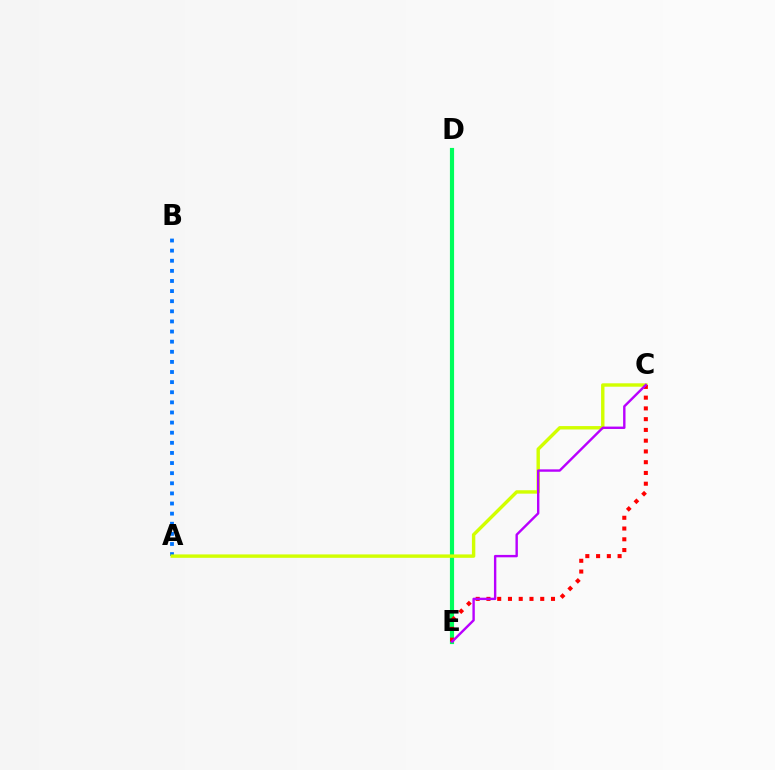{('A', 'B'): [{'color': '#0074ff', 'line_style': 'dotted', 'thickness': 2.75}], ('D', 'E'): [{'color': '#00ff5c', 'line_style': 'solid', 'thickness': 2.99}], ('A', 'C'): [{'color': '#d1ff00', 'line_style': 'solid', 'thickness': 2.45}], ('C', 'E'): [{'color': '#ff0000', 'line_style': 'dotted', 'thickness': 2.92}, {'color': '#b900ff', 'line_style': 'solid', 'thickness': 1.73}]}